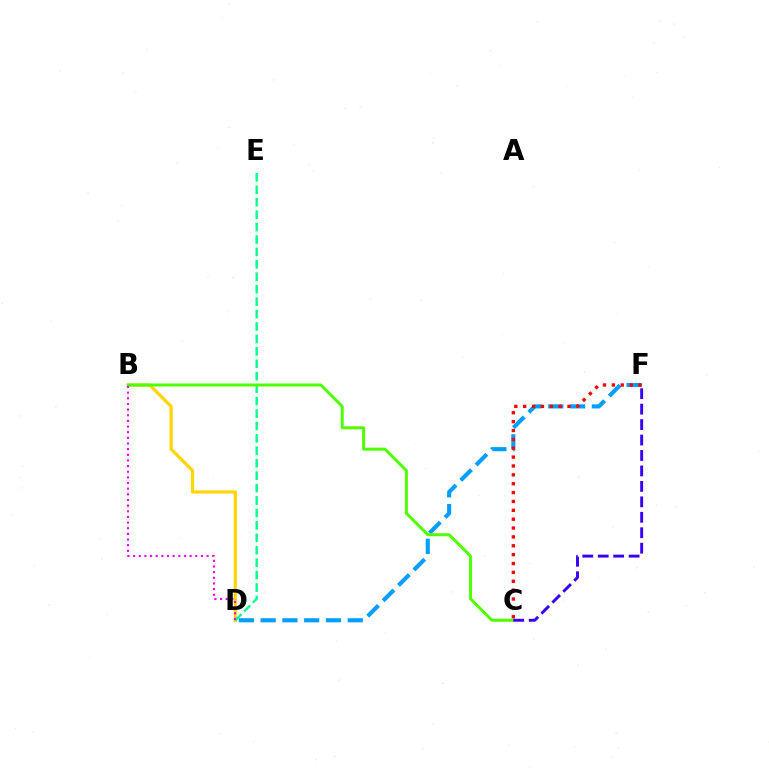{('B', 'D'): [{'color': '#ffd500', 'line_style': 'solid', 'thickness': 2.29}, {'color': '#ff00ed', 'line_style': 'dotted', 'thickness': 1.53}], ('D', 'F'): [{'color': '#009eff', 'line_style': 'dashed', 'thickness': 2.96}], ('D', 'E'): [{'color': '#00ff86', 'line_style': 'dashed', 'thickness': 1.69}], ('B', 'C'): [{'color': '#4fff00', 'line_style': 'solid', 'thickness': 2.15}], ('C', 'F'): [{'color': '#ff0000', 'line_style': 'dotted', 'thickness': 2.41}, {'color': '#3700ff', 'line_style': 'dashed', 'thickness': 2.1}]}